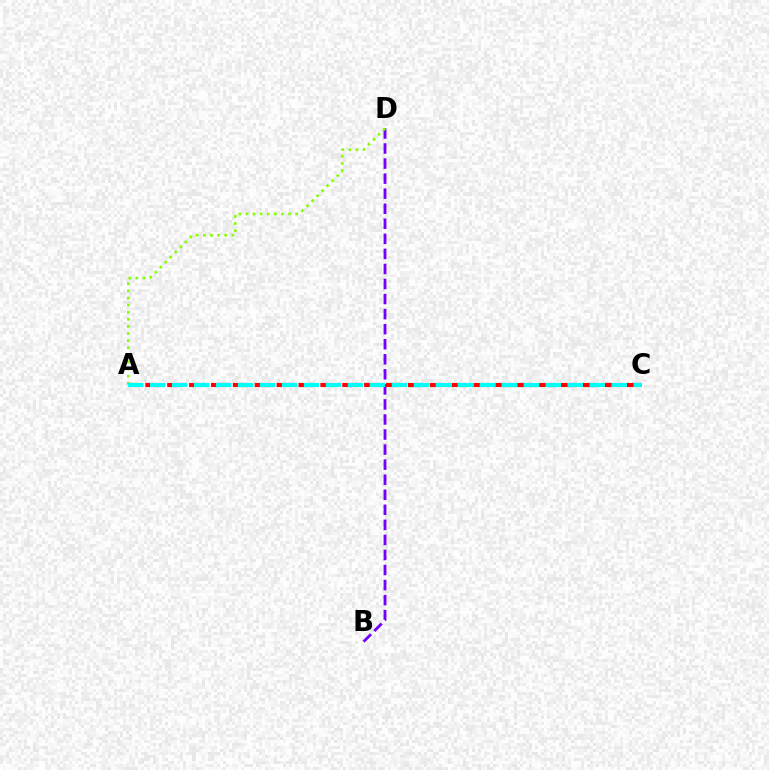{('B', 'D'): [{'color': '#7200ff', 'line_style': 'dashed', 'thickness': 2.04}], ('A', 'D'): [{'color': '#84ff00', 'line_style': 'dotted', 'thickness': 1.93}], ('A', 'C'): [{'color': '#ff0000', 'line_style': 'dashed', 'thickness': 2.97}, {'color': '#00fff6', 'line_style': 'dashed', 'thickness': 2.99}]}